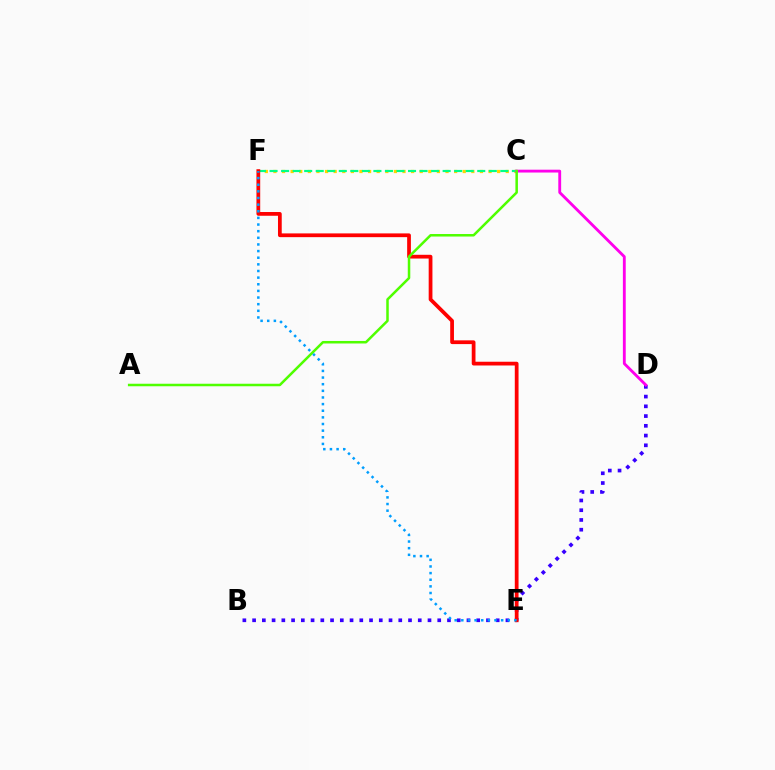{('C', 'F'): [{'color': '#ffd500', 'line_style': 'dotted', 'thickness': 2.34}, {'color': '#00ff86', 'line_style': 'dashed', 'thickness': 1.57}], ('B', 'D'): [{'color': '#3700ff', 'line_style': 'dotted', 'thickness': 2.65}], ('C', 'D'): [{'color': '#ff00ed', 'line_style': 'solid', 'thickness': 2.05}], ('E', 'F'): [{'color': '#ff0000', 'line_style': 'solid', 'thickness': 2.7}, {'color': '#009eff', 'line_style': 'dotted', 'thickness': 1.8}], ('A', 'C'): [{'color': '#4fff00', 'line_style': 'solid', 'thickness': 1.81}]}